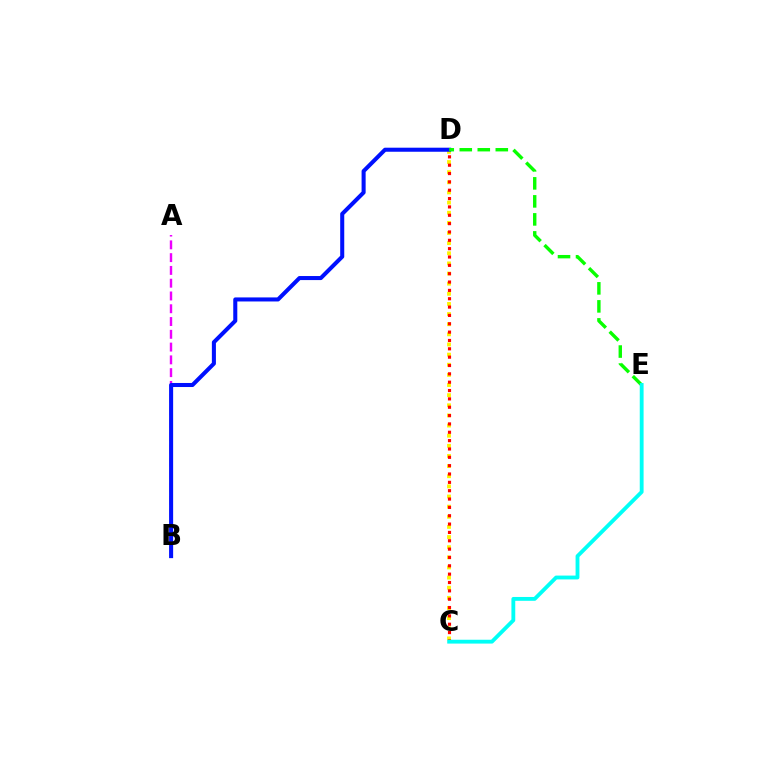{('C', 'D'): [{'color': '#fcf500', 'line_style': 'dotted', 'thickness': 2.75}, {'color': '#ff0000', 'line_style': 'dotted', 'thickness': 2.27}], ('A', 'B'): [{'color': '#ee00ff', 'line_style': 'dashed', 'thickness': 1.74}], ('B', 'D'): [{'color': '#0010ff', 'line_style': 'solid', 'thickness': 2.91}], ('D', 'E'): [{'color': '#08ff00', 'line_style': 'dashed', 'thickness': 2.45}], ('C', 'E'): [{'color': '#00fff6', 'line_style': 'solid', 'thickness': 2.77}]}